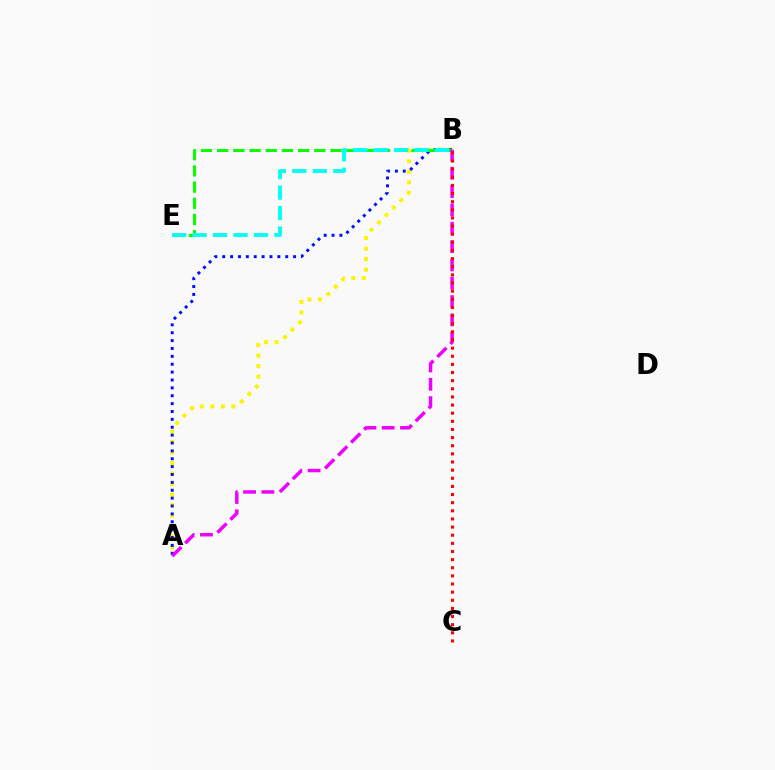{('A', 'B'): [{'color': '#fcf500', 'line_style': 'dotted', 'thickness': 2.86}, {'color': '#0010ff', 'line_style': 'dotted', 'thickness': 2.14}, {'color': '#ee00ff', 'line_style': 'dashed', 'thickness': 2.49}], ('B', 'E'): [{'color': '#08ff00', 'line_style': 'dashed', 'thickness': 2.2}, {'color': '#00fff6', 'line_style': 'dashed', 'thickness': 2.78}], ('B', 'C'): [{'color': '#ff0000', 'line_style': 'dotted', 'thickness': 2.21}]}